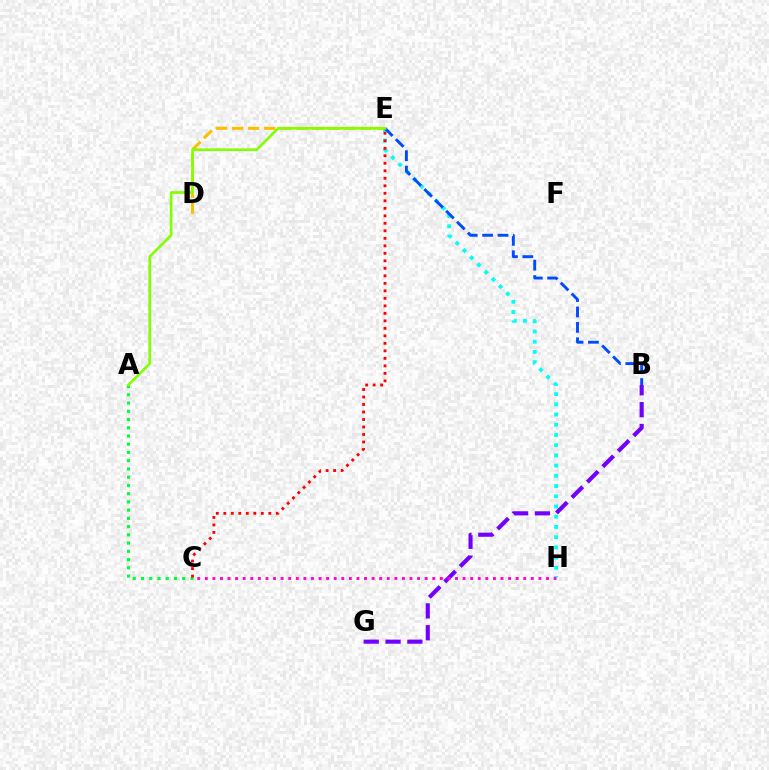{('A', 'C'): [{'color': '#00ff39', 'line_style': 'dotted', 'thickness': 2.24}], ('D', 'E'): [{'color': '#ffbd00', 'line_style': 'dashed', 'thickness': 2.18}], ('E', 'H'): [{'color': '#00fff6', 'line_style': 'dotted', 'thickness': 2.78}], ('B', 'G'): [{'color': '#7200ff', 'line_style': 'dashed', 'thickness': 2.97}], ('B', 'E'): [{'color': '#004bff', 'line_style': 'dashed', 'thickness': 2.09}], ('A', 'E'): [{'color': '#84ff00', 'line_style': 'solid', 'thickness': 1.92}], ('C', 'E'): [{'color': '#ff0000', 'line_style': 'dotted', 'thickness': 2.04}], ('C', 'H'): [{'color': '#ff00cf', 'line_style': 'dotted', 'thickness': 2.06}]}